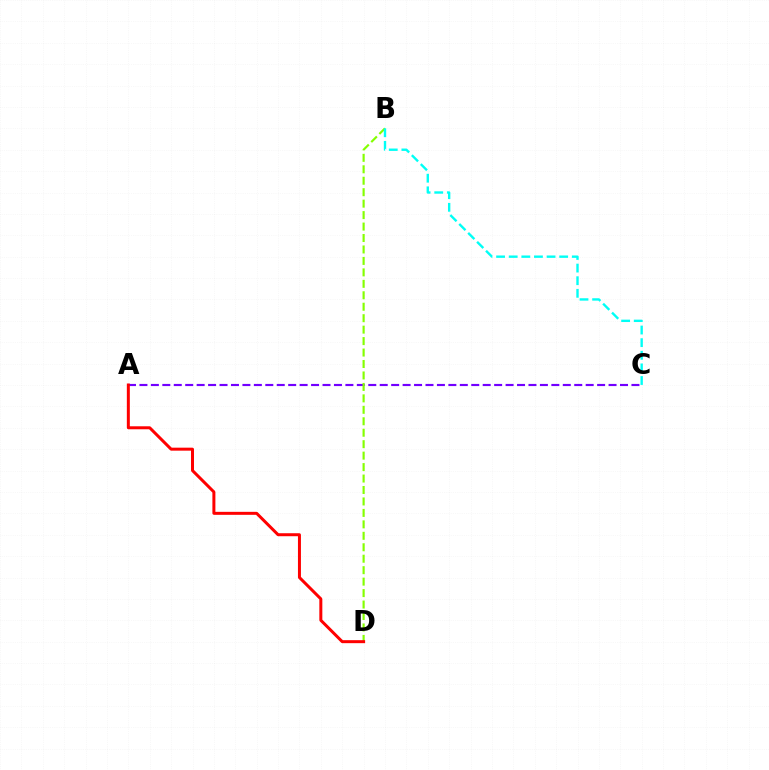{('A', 'C'): [{'color': '#7200ff', 'line_style': 'dashed', 'thickness': 1.55}], ('B', 'D'): [{'color': '#84ff00', 'line_style': 'dashed', 'thickness': 1.56}], ('A', 'D'): [{'color': '#ff0000', 'line_style': 'solid', 'thickness': 2.16}], ('B', 'C'): [{'color': '#00fff6', 'line_style': 'dashed', 'thickness': 1.71}]}